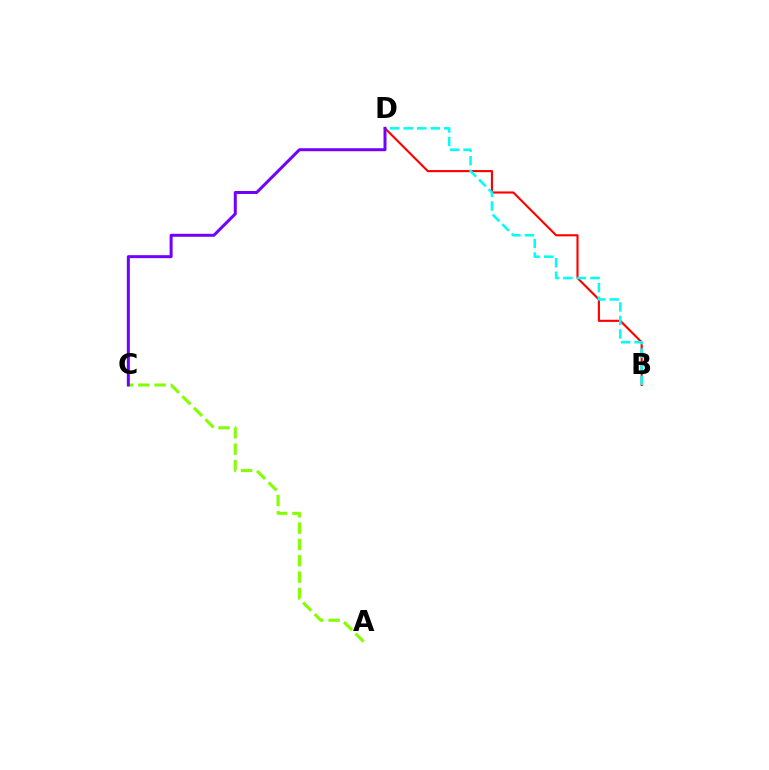{('B', 'D'): [{'color': '#ff0000', 'line_style': 'solid', 'thickness': 1.54}, {'color': '#00fff6', 'line_style': 'dashed', 'thickness': 1.84}], ('A', 'C'): [{'color': '#84ff00', 'line_style': 'dashed', 'thickness': 2.22}], ('C', 'D'): [{'color': '#7200ff', 'line_style': 'solid', 'thickness': 2.16}]}